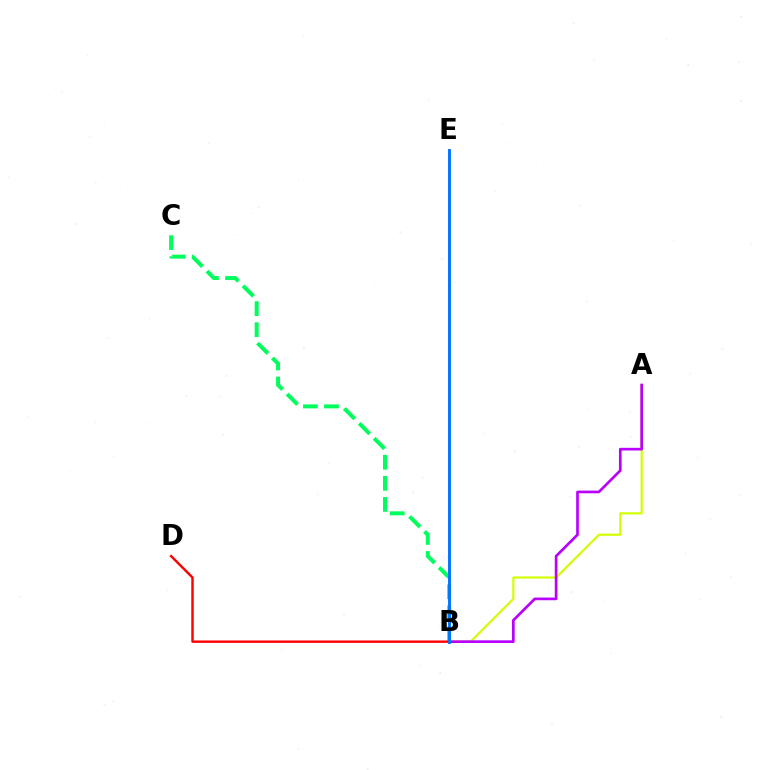{('A', 'B'): [{'color': '#d1ff00', 'line_style': 'solid', 'thickness': 1.56}, {'color': '#b900ff', 'line_style': 'solid', 'thickness': 1.93}], ('B', 'C'): [{'color': '#00ff5c', 'line_style': 'dashed', 'thickness': 2.86}], ('B', 'D'): [{'color': '#ff0000', 'line_style': 'solid', 'thickness': 1.74}], ('B', 'E'): [{'color': '#0074ff', 'line_style': 'solid', 'thickness': 2.1}]}